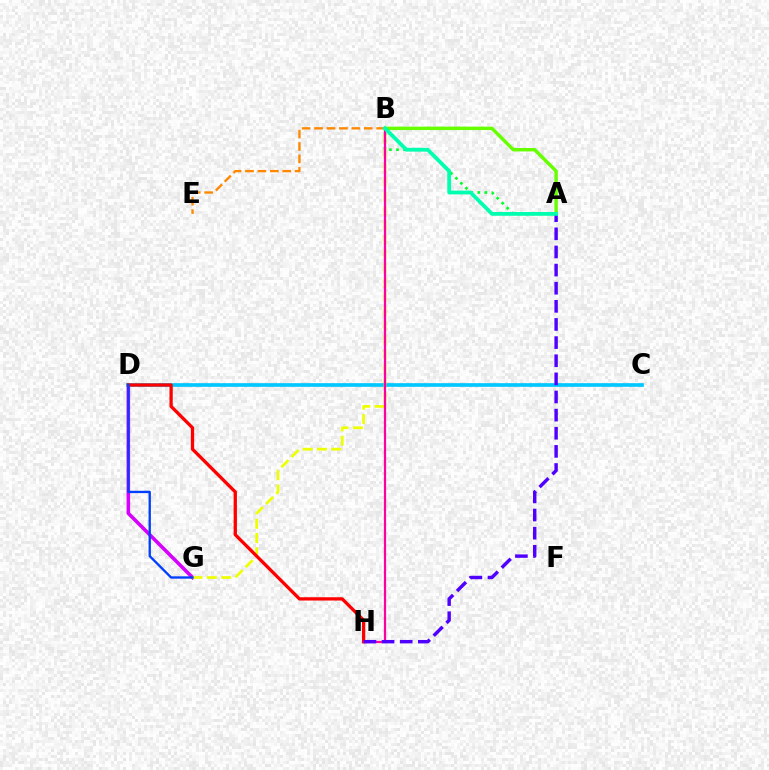{('A', 'B'): [{'color': '#00ff27', 'line_style': 'dotted', 'thickness': 1.92}, {'color': '#66ff00', 'line_style': 'solid', 'thickness': 2.46}, {'color': '#00ffaf', 'line_style': 'solid', 'thickness': 2.73}], ('D', 'G'): [{'color': '#d600ff', 'line_style': 'solid', 'thickness': 2.56}, {'color': '#003fff', 'line_style': 'solid', 'thickness': 1.68}], ('B', 'E'): [{'color': '#ff8800', 'line_style': 'dashed', 'thickness': 1.69}], ('C', 'D'): [{'color': '#00c7ff', 'line_style': 'solid', 'thickness': 2.64}], ('B', 'G'): [{'color': '#eeff00', 'line_style': 'dashed', 'thickness': 1.95}], ('D', 'H'): [{'color': '#ff0000', 'line_style': 'solid', 'thickness': 2.37}], ('B', 'H'): [{'color': '#ff00a0', 'line_style': 'solid', 'thickness': 1.6}], ('A', 'H'): [{'color': '#4f00ff', 'line_style': 'dashed', 'thickness': 2.46}]}